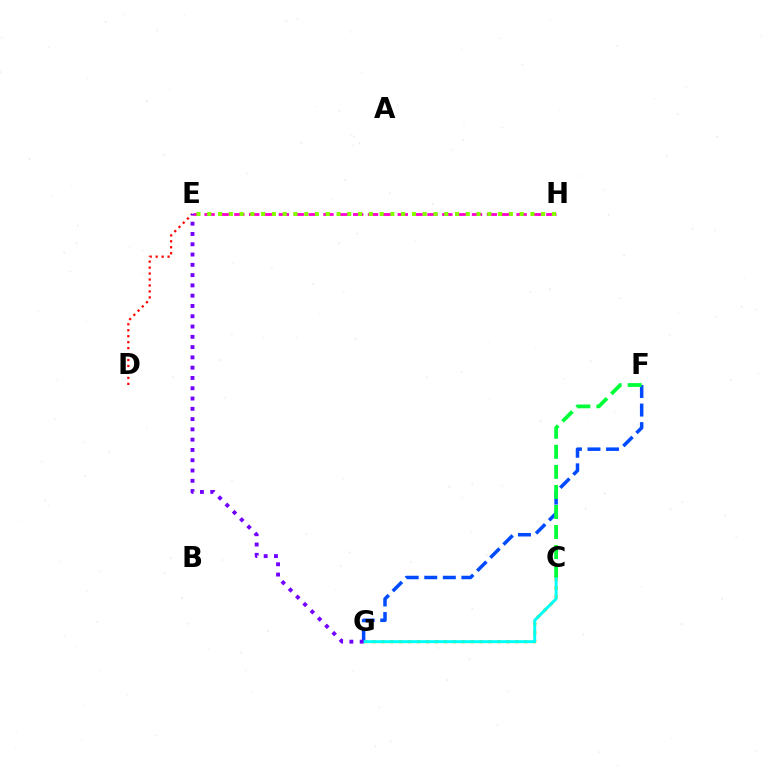{('E', 'H'): [{'color': '#ff00cf', 'line_style': 'dashed', 'thickness': 2.02}, {'color': '#84ff00', 'line_style': 'dotted', 'thickness': 2.93}], ('C', 'G'): [{'color': '#ffbd00', 'line_style': 'dotted', 'thickness': 2.43}, {'color': '#00fff6', 'line_style': 'solid', 'thickness': 2.12}], ('F', 'G'): [{'color': '#004bff', 'line_style': 'dashed', 'thickness': 2.52}], ('D', 'E'): [{'color': '#ff0000', 'line_style': 'dotted', 'thickness': 1.62}], ('E', 'G'): [{'color': '#7200ff', 'line_style': 'dotted', 'thickness': 2.79}], ('C', 'F'): [{'color': '#00ff39', 'line_style': 'dashed', 'thickness': 2.72}]}